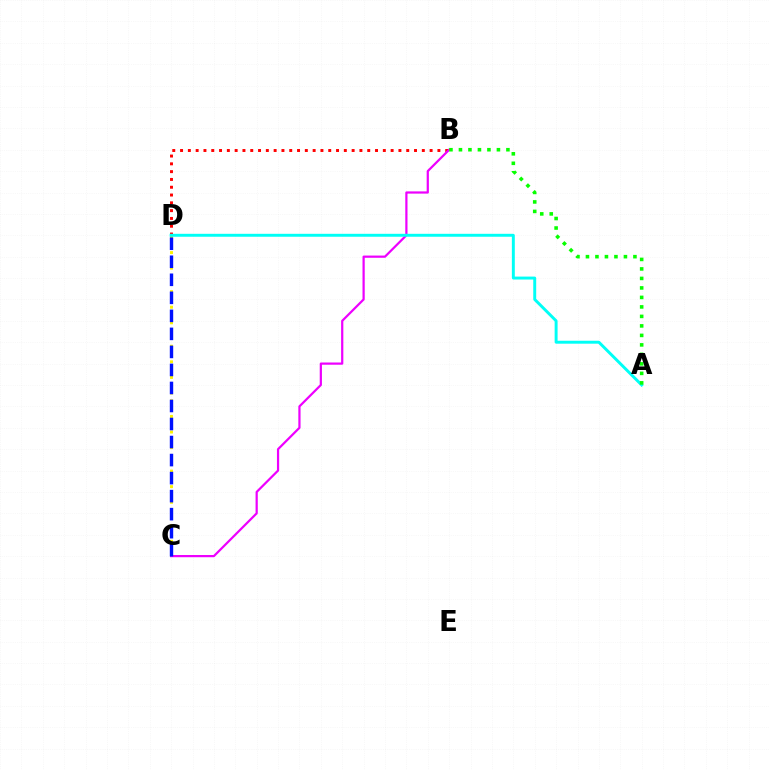{('C', 'D'): [{'color': '#fcf500', 'line_style': 'dotted', 'thickness': 2.12}, {'color': '#0010ff', 'line_style': 'dashed', 'thickness': 2.45}], ('B', 'D'): [{'color': '#ff0000', 'line_style': 'dotted', 'thickness': 2.12}], ('B', 'C'): [{'color': '#ee00ff', 'line_style': 'solid', 'thickness': 1.6}], ('A', 'D'): [{'color': '#00fff6', 'line_style': 'solid', 'thickness': 2.12}], ('A', 'B'): [{'color': '#08ff00', 'line_style': 'dotted', 'thickness': 2.58}]}